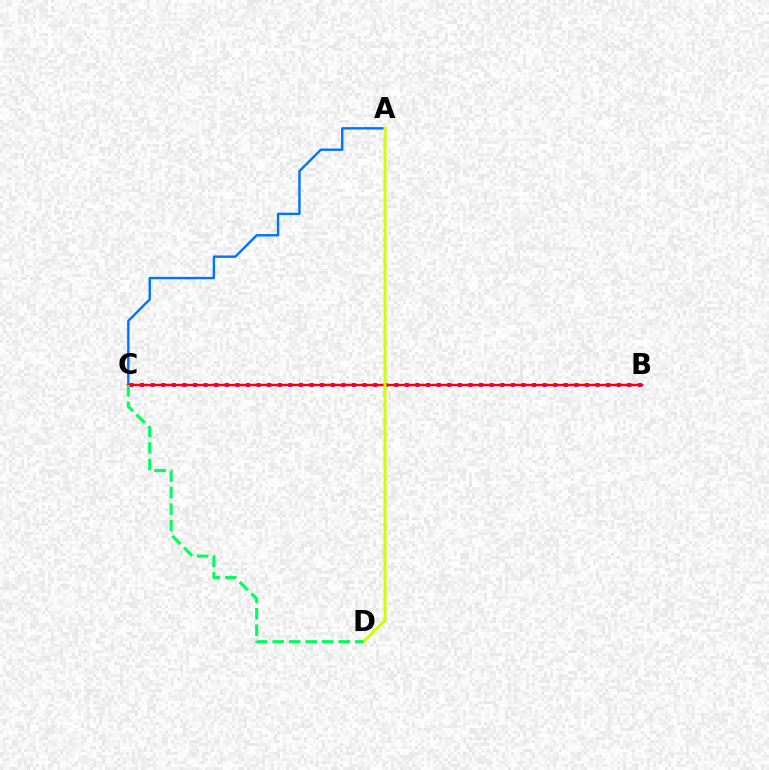{('B', 'C'): [{'color': '#b900ff', 'line_style': 'dotted', 'thickness': 2.88}, {'color': '#ff0000', 'line_style': 'solid', 'thickness': 1.76}], ('A', 'C'): [{'color': '#0074ff', 'line_style': 'solid', 'thickness': 1.73}], ('A', 'D'): [{'color': '#d1ff00', 'line_style': 'solid', 'thickness': 2.16}], ('C', 'D'): [{'color': '#00ff5c', 'line_style': 'dashed', 'thickness': 2.24}]}